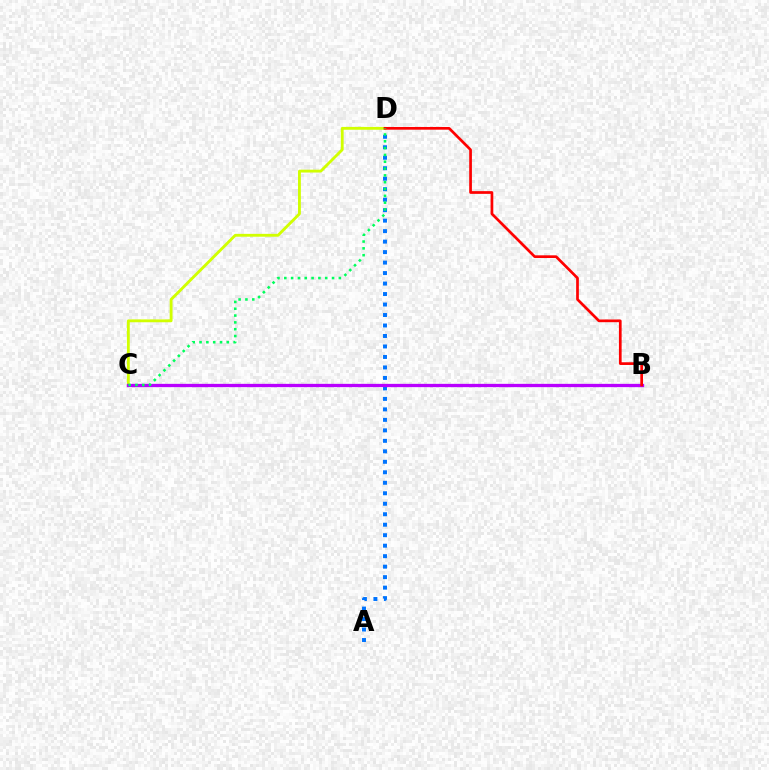{('A', 'D'): [{'color': '#0074ff', 'line_style': 'dotted', 'thickness': 2.85}], ('C', 'D'): [{'color': '#d1ff00', 'line_style': 'solid', 'thickness': 2.05}, {'color': '#00ff5c', 'line_style': 'dotted', 'thickness': 1.85}], ('B', 'C'): [{'color': '#b900ff', 'line_style': 'solid', 'thickness': 2.38}], ('B', 'D'): [{'color': '#ff0000', 'line_style': 'solid', 'thickness': 1.95}]}